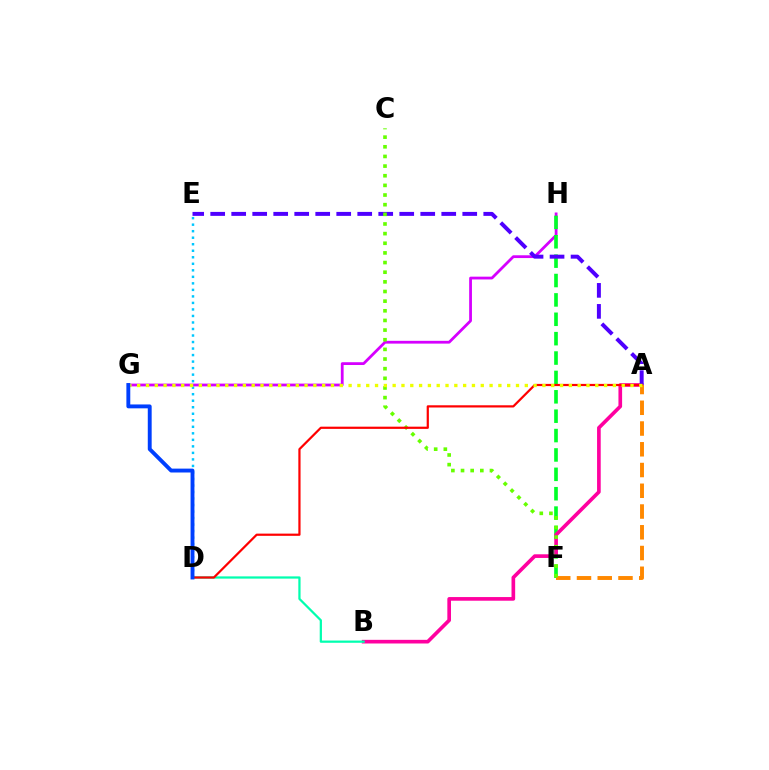{('G', 'H'): [{'color': '#d600ff', 'line_style': 'solid', 'thickness': 2.0}], ('F', 'H'): [{'color': '#00ff27', 'line_style': 'dashed', 'thickness': 2.63}], ('A', 'B'): [{'color': '#ff00a0', 'line_style': 'solid', 'thickness': 2.63}], ('A', 'E'): [{'color': '#4f00ff', 'line_style': 'dashed', 'thickness': 2.85}], ('A', 'F'): [{'color': '#ff8800', 'line_style': 'dashed', 'thickness': 2.82}], ('D', 'E'): [{'color': '#00c7ff', 'line_style': 'dotted', 'thickness': 1.77}], ('B', 'D'): [{'color': '#00ffaf', 'line_style': 'solid', 'thickness': 1.61}], ('C', 'F'): [{'color': '#66ff00', 'line_style': 'dotted', 'thickness': 2.62}], ('A', 'D'): [{'color': '#ff0000', 'line_style': 'solid', 'thickness': 1.59}], ('A', 'G'): [{'color': '#eeff00', 'line_style': 'dotted', 'thickness': 2.39}], ('D', 'G'): [{'color': '#003fff', 'line_style': 'solid', 'thickness': 2.8}]}